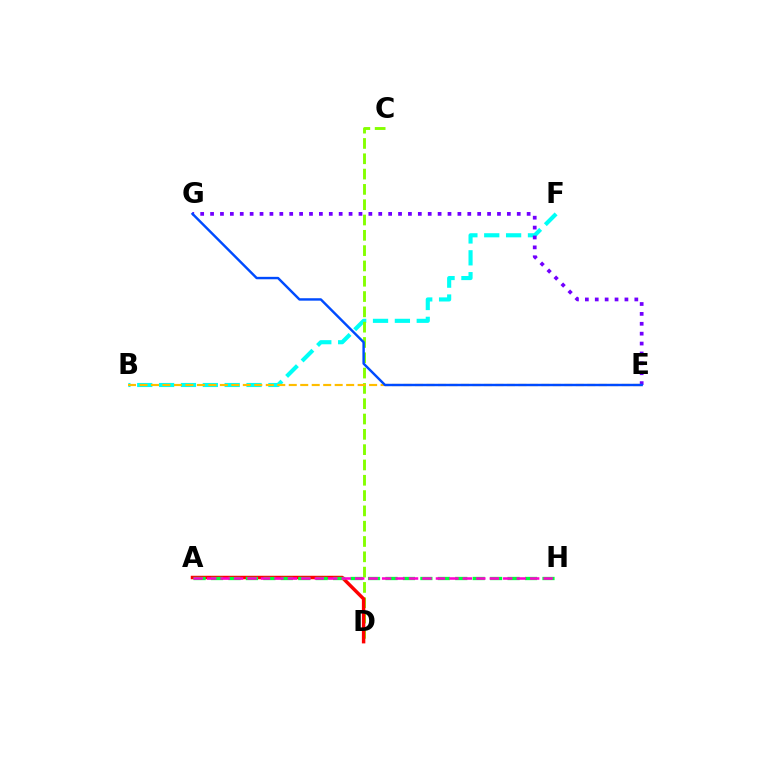{('B', 'F'): [{'color': '#00fff6', 'line_style': 'dashed', 'thickness': 2.97}], ('E', 'G'): [{'color': '#7200ff', 'line_style': 'dotted', 'thickness': 2.69}, {'color': '#004bff', 'line_style': 'solid', 'thickness': 1.75}], ('C', 'D'): [{'color': '#84ff00', 'line_style': 'dashed', 'thickness': 2.08}], ('B', 'E'): [{'color': '#ffbd00', 'line_style': 'dashed', 'thickness': 1.56}], ('A', 'D'): [{'color': '#ff0000', 'line_style': 'solid', 'thickness': 2.49}], ('A', 'H'): [{'color': '#00ff39', 'line_style': 'dashed', 'thickness': 2.37}, {'color': '#ff00cf', 'line_style': 'dashed', 'thickness': 1.83}]}